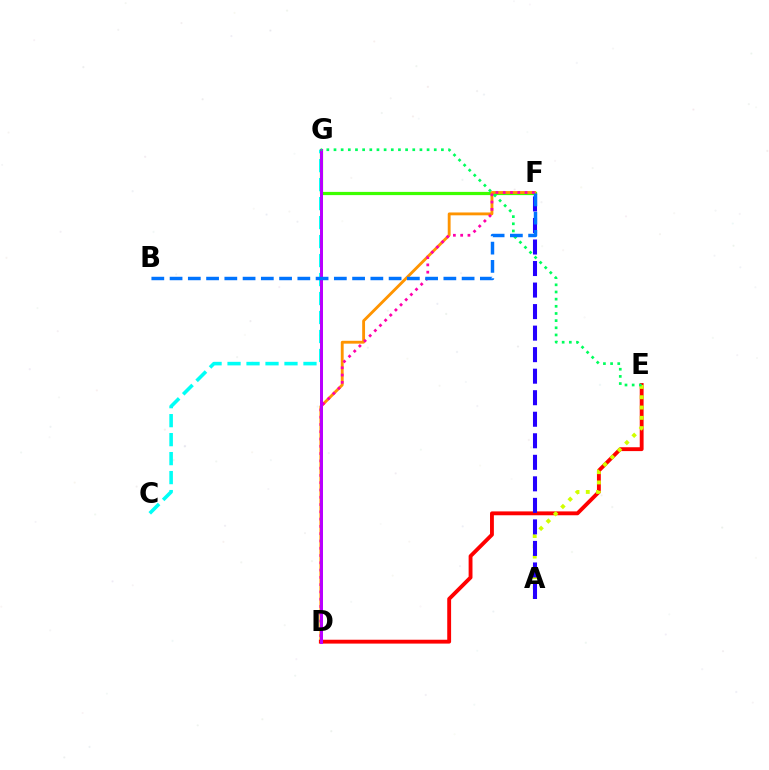{('F', 'G'): [{'color': '#3dff00', 'line_style': 'solid', 'thickness': 2.31}], ('D', 'F'): [{'color': '#ff9400', 'line_style': 'solid', 'thickness': 2.05}, {'color': '#ff00ac', 'line_style': 'dotted', 'thickness': 1.98}], ('D', 'E'): [{'color': '#ff0000', 'line_style': 'solid', 'thickness': 2.78}], ('C', 'G'): [{'color': '#00fff6', 'line_style': 'dashed', 'thickness': 2.58}], ('A', 'E'): [{'color': '#d1ff00', 'line_style': 'dotted', 'thickness': 2.8}], ('A', 'F'): [{'color': '#2500ff', 'line_style': 'dashed', 'thickness': 2.92}], ('D', 'G'): [{'color': '#b900ff', 'line_style': 'solid', 'thickness': 2.16}], ('E', 'G'): [{'color': '#00ff5c', 'line_style': 'dotted', 'thickness': 1.95}], ('B', 'F'): [{'color': '#0074ff', 'line_style': 'dashed', 'thickness': 2.48}]}